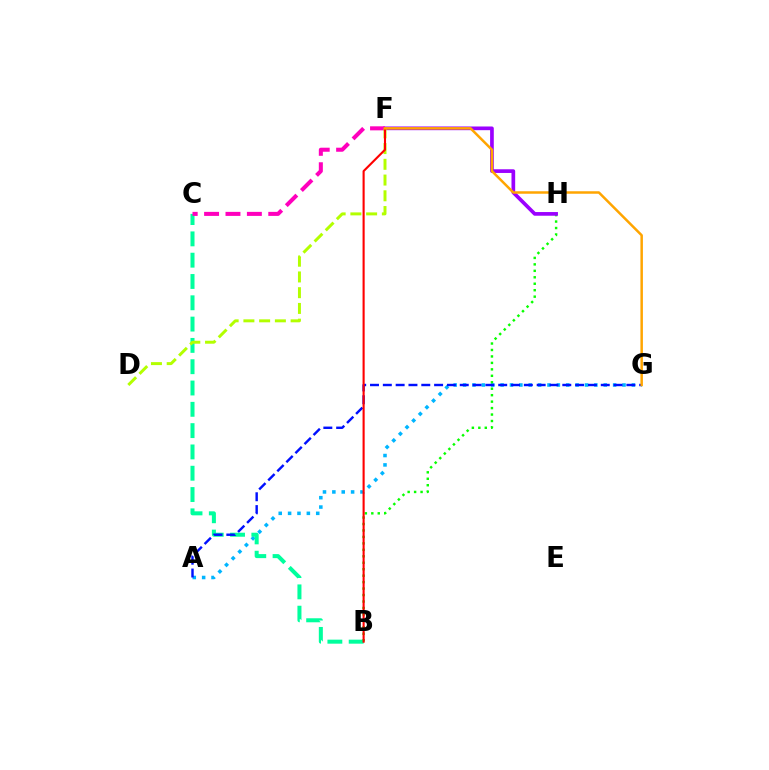{('A', 'G'): [{'color': '#00b5ff', 'line_style': 'dotted', 'thickness': 2.55}, {'color': '#0010ff', 'line_style': 'dashed', 'thickness': 1.74}], ('B', 'H'): [{'color': '#08ff00', 'line_style': 'dotted', 'thickness': 1.75}], ('B', 'C'): [{'color': '#00ff9d', 'line_style': 'dashed', 'thickness': 2.89}], ('F', 'H'): [{'color': '#9b00ff', 'line_style': 'solid', 'thickness': 2.65}], ('C', 'F'): [{'color': '#ff00bd', 'line_style': 'dashed', 'thickness': 2.91}], ('D', 'F'): [{'color': '#b3ff00', 'line_style': 'dashed', 'thickness': 2.14}], ('B', 'F'): [{'color': '#ff0000', 'line_style': 'solid', 'thickness': 1.52}], ('F', 'G'): [{'color': '#ffa500', 'line_style': 'solid', 'thickness': 1.8}]}